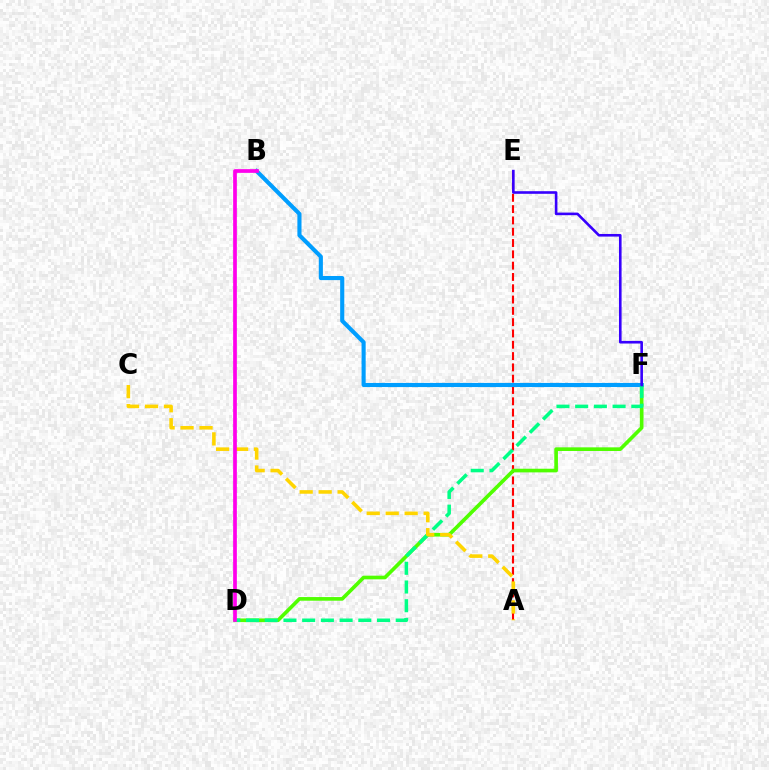{('A', 'E'): [{'color': '#ff0000', 'line_style': 'dashed', 'thickness': 1.54}], ('D', 'F'): [{'color': '#4fff00', 'line_style': 'solid', 'thickness': 2.63}, {'color': '#00ff86', 'line_style': 'dashed', 'thickness': 2.54}], ('B', 'F'): [{'color': '#009eff', 'line_style': 'solid', 'thickness': 2.96}], ('A', 'C'): [{'color': '#ffd500', 'line_style': 'dashed', 'thickness': 2.58}], ('B', 'D'): [{'color': '#ff00ed', 'line_style': 'solid', 'thickness': 2.67}], ('E', 'F'): [{'color': '#3700ff', 'line_style': 'solid', 'thickness': 1.88}]}